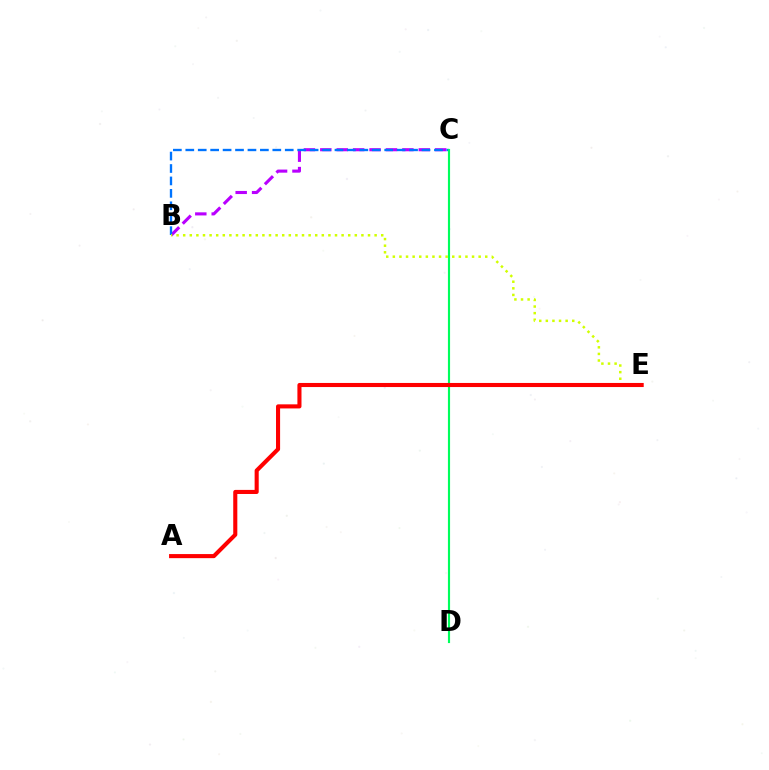{('B', 'C'): [{'color': '#b900ff', 'line_style': 'dashed', 'thickness': 2.23}, {'color': '#0074ff', 'line_style': 'dashed', 'thickness': 1.69}], ('C', 'D'): [{'color': '#00ff5c', 'line_style': 'solid', 'thickness': 1.55}], ('B', 'E'): [{'color': '#d1ff00', 'line_style': 'dotted', 'thickness': 1.79}], ('A', 'E'): [{'color': '#ff0000', 'line_style': 'solid', 'thickness': 2.94}]}